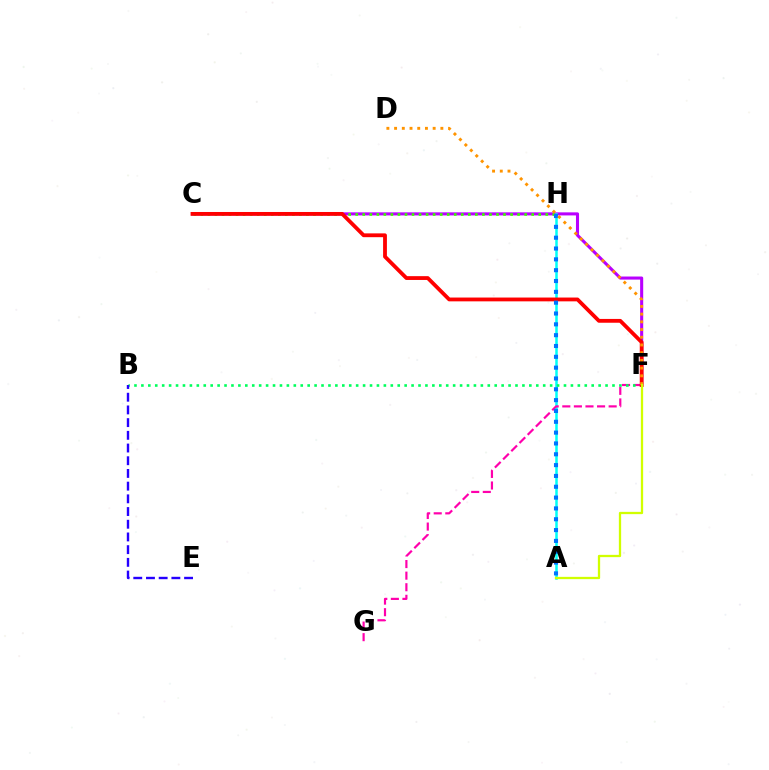{('C', 'F'): [{'color': '#b900ff', 'line_style': 'solid', 'thickness': 2.21}, {'color': '#ff0000', 'line_style': 'solid', 'thickness': 2.74}], ('A', 'H'): [{'color': '#00fff6', 'line_style': 'solid', 'thickness': 1.81}, {'color': '#0074ff', 'line_style': 'dotted', 'thickness': 2.94}], ('F', 'G'): [{'color': '#ff00ac', 'line_style': 'dashed', 'thickness': 1.57}], ('B', 'F'): [{'color': '#00ff5c', 'line_style': 'dotted', 'thickness': 1.88}], ('C', 'H'): [{'color': '#3dff00', 'line_style': 'dotted', 'thickness': 1.91}], ('B', 'E'): [{'color': '#2500ff', 'line_style': 'dashed', 'thickness': 1.73}], ('D', 'F'): [{'color': '#ff9400', 'line_style': 'dotted', 'thickness': 2.1}], ('A', 'F'): [{'color': '#d1ff00', 'line_style': 'solid', 'thickness': 1.65}]}